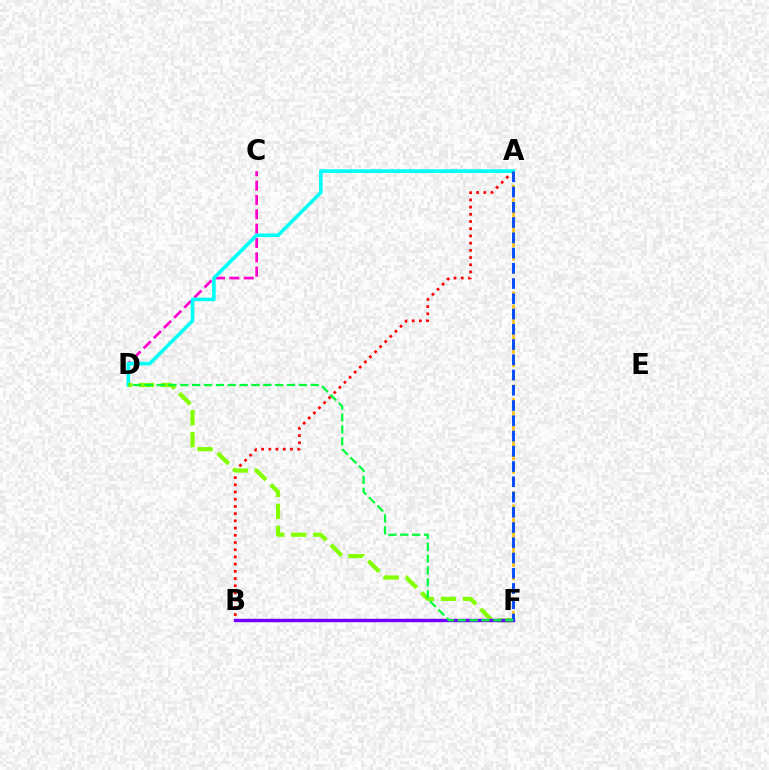{('C', 'D'): [{'color': '#ff00cf', 'line_style': 'dashed', 'thickness': 1.95}], ('A', 'B'): [{'color': '#ff0000', 'line_style': 'dotted', 'thickness': 1.96}], ('A', 'D'): [{'color': '#00fff6', 'line_style': 'solid', 'thickness': 2.59}], ('D', 'F'): [{'color': '#84ff00', 'line_style': 'dashed', 'thickness': 2.99}, {'color': '#00ff39', 'line_style': 'dashed', 'thickness': 1.61}], ('A', 'F'): [{'color': '#ffbd00', 'line_style': 'dashed', 'thickness': 1.81}, {'color': '#004bff', 'line_style': 'dashed', 'thickness': 2.07}], ('B', 'F'): [{'color': '#7200ff', 'line_style': 'solid', 'thickness': 2.47}]}